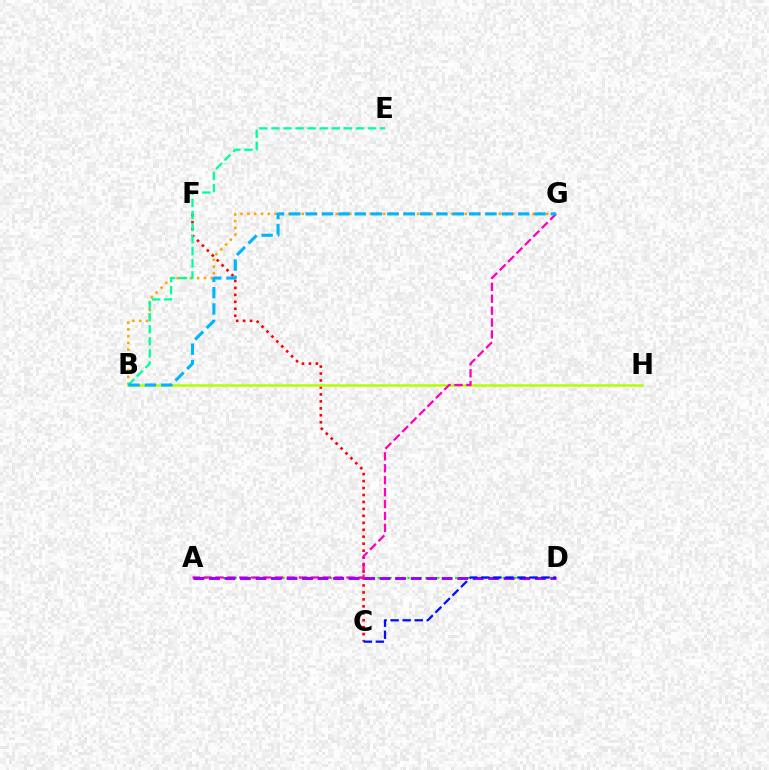{('B', 'G'): [{'color': '#ffa500', 'line_style': 'dotted', 'thickness': 1.84}, {'color': '#00b5ff', 'line_style': 'dashed', 'thickness': 2.22}], ('C', 'F'): [{'color': '#ff0000', 'line_style': 'dotted', 'thickness': 1.89}], ('B', 'E'): [{'color': '#00ff9d', 'line_style': 'dashed', 'thickness': 1.64}], ('A', 'D'): [{'color': '#08ff00', 'line_style': 'dotted', 'thickness': 1.62}, {'color': '#9b00ff', 'line_style': 'dashed', 'thickness': 2.11}], ('B', 'H'): [{'color': '#b3ff00', 'line_style': 'solid', 'thickness': 1.81}], ('A', 'G'): [{'color': '#ff00bd', 'line_style': 'dashed', 'thickness': 1.62}], ('C', 'D'): [{'color': '#0010ff', 'line_style': 'dashed', 'thickness': 1.64}]}